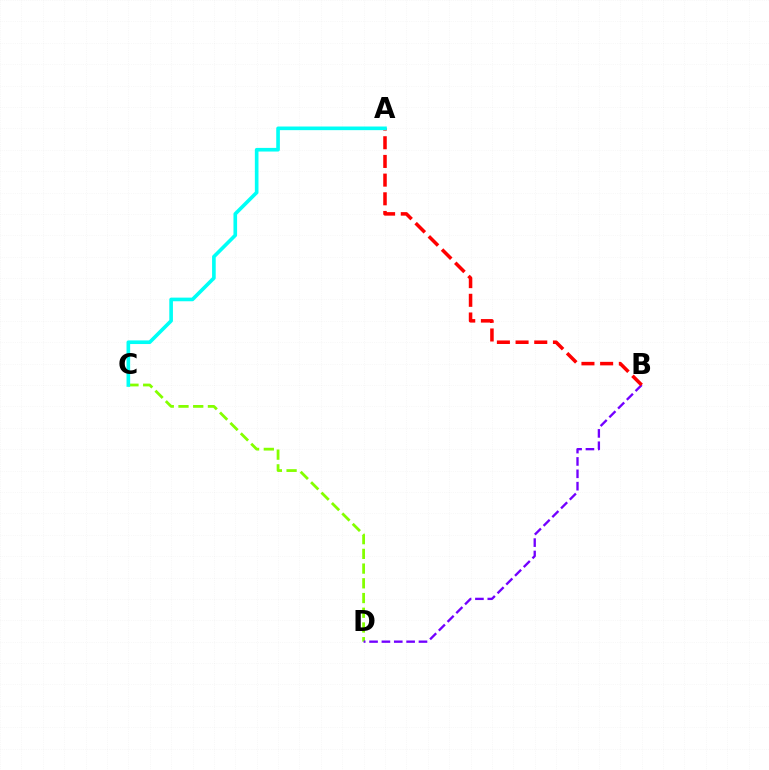{('C', 'D'): [{'color': '#84ff00', 'line_style': 'dashed', 'thickness': 2.0}], ('B', 'D'): [{'color': '#7200ff', 'line_style': 'dashed', 'thickness': 1.68}], ('A', 'B'): [{'color': '#ff0000', 'line_style': 'dashed', 'thickness': 2.54}], ('A', 'C'): [{'color': '#00fff6', 'line_style': 'solid', 'thickness': 2.62}]}